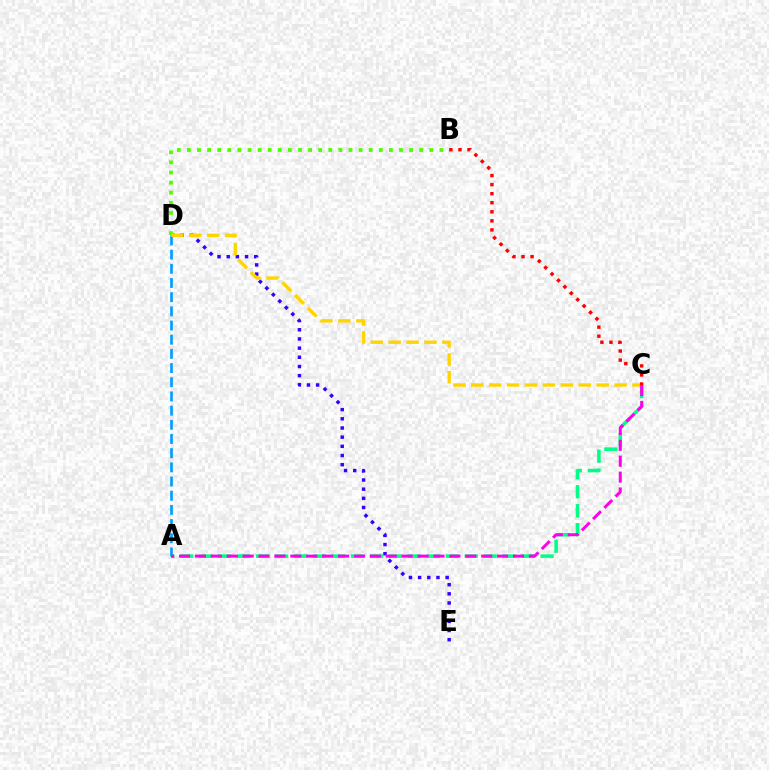{('A', 'D'): [{'color': '#009eff', 'line_style': 'dashed', 'thickness': 1.93}], ('D', 'E'): [{'color': '#3700ff', 'line_style': 'dotted', 'thickness': 2.49}], ('B', 'D'): [{'color': '#4fff00', 'line_style': 'dotted', 'thickness': 2.74}], ('C', 'D'): [{'color': '#ffd500', 'line_style': 'dashed', 'thickness': 2.43}], ('A', 'C'): [{'color': '#00ff86', 'line_style': 'dashed', 'thickness': 2.58}, {'color': '#ff00ed', 'line_style': 'dashed', 'thickness': 2.16}], ('B', 'C'): [{'color': '#ff0000', 'line_style': 'dotted', 'thickness': 2.46}]}